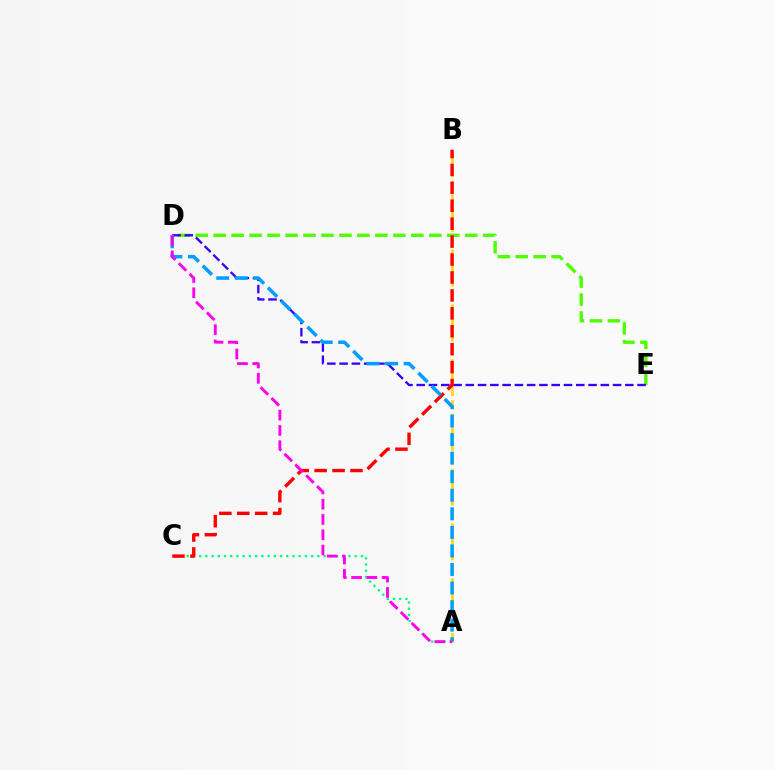{('A', 'C'): [{'color': '#00ff86', 'line_style': 'dotted', 'thickness': 1.69}], ('A', 'B'): [{'color': '#ffd500', 'line_style': 'dashed', 'thickness': 1.86}], ('D', 'E'): [{'color': '#4fff00', 'line_style': 'dashed', 'thickness': 2.44}, {'color': '#3700ff', 'line_style': 'dashed', 'thickness': 1.67}], ('B', 'C'): [{'color': '#ff0000', 'line_style': 'dashed', 'thickness': 2.44}], ('A', 'D'): [{'color': '#009eff', 'line_style': 'dashed', 'thickness': 2.52}, {'color': '#ff00ed', 'line_style': 'dashed', 'thickness': 2.08}]}